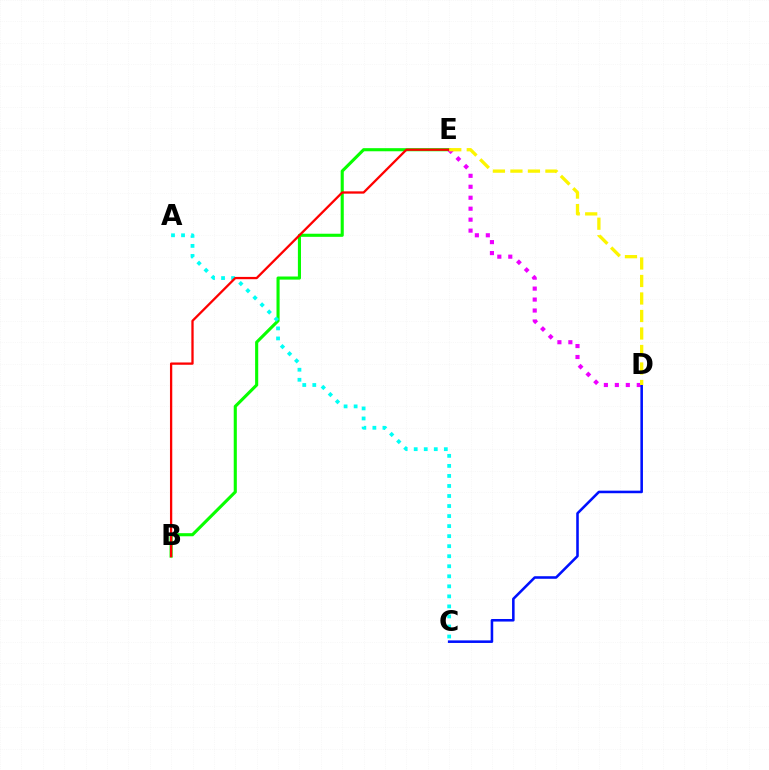{('B', 'E'): [{'color': '#08ff00', 'line_style': 'solid', 'thickness': 2.24}, {'color': '#ff0000', 'line_style': 'solid', 'thickness': 1.65}], ('A', 'C'): [{'color': '#00fff6', 'line_style': 'dotted', 'thickness': 2.73}], ('D', 'E'): [{'color': '#ee00ff', 'line_style': 'dotted', 'thickness': 2.98}, {'color': '#fcf500', 'line_style': 'dashed', 'thickness': 2.38}], ('C', 'D'): [{'color': '#0010ff', 'line_style': 'solid', 'thickness': 1.85}]}